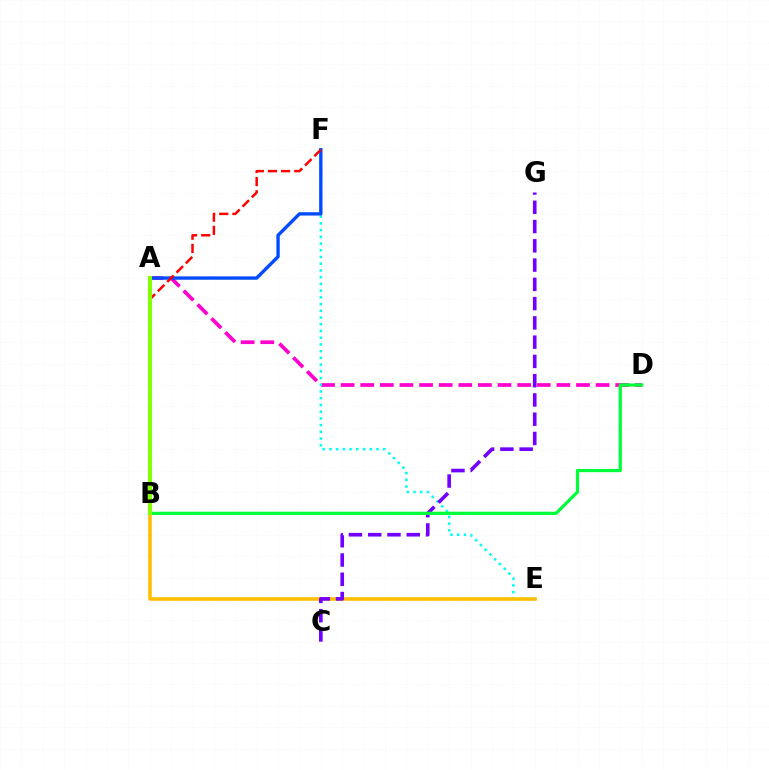{('A', 'D'): [{'color': '#ff00cf', 'line_style': 'dashed', 'thickness': 2.66}], ('E', 'F'): [{'color': '#00fff6', 'line_style': 'dotted', 'thickness': 1.83}], ('B', 'E'): [{'color': '#ffbd00', 'line_style': 'solid', 'thickness': 2.56}], ('A', 'F'): [{'color': '#004bff', 'line_style': 'solid', 'thickness': 2.41}], ('C', 'G'): [{'color': '#7200ff', 'line_style': 'dashed', 'thickness': 2.62}], ('B', 'D'): [{'color': '#00ff39', 'line_style': 'solid', 'thickness': 2.32}], ('B', 'F'): [{'color': '#ff0000', 'line_style': 'dashed', 'thickness': 1.79}], ('A', 'B'): [{'color': '#84ff00', 'line_style': 'solid', 'thickness': 2.97}]}